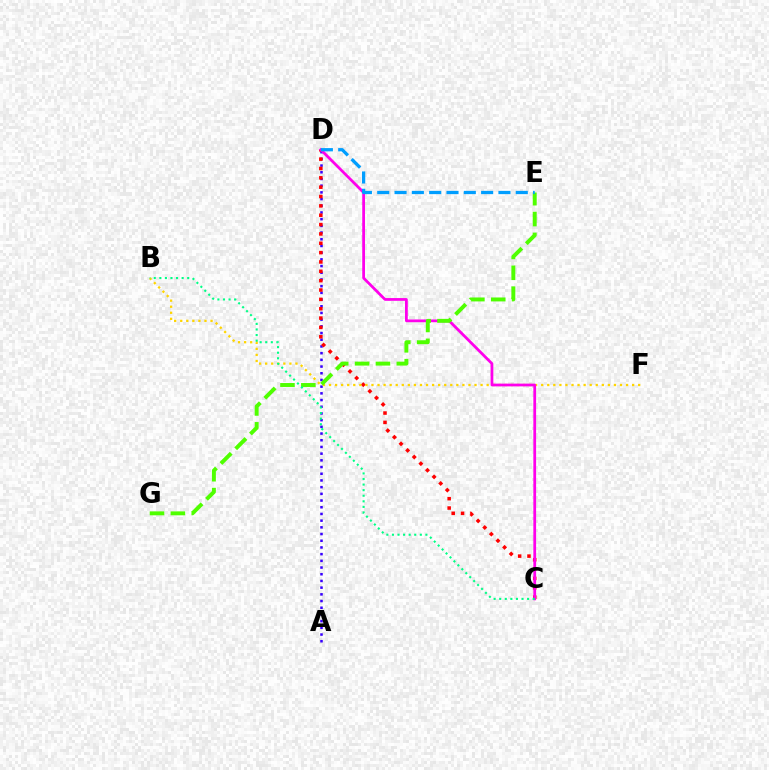{('A', 'D'): [{'color': '#3700ff', 'line_style': 'dotted', 'thickness': 1.82}], ('C', 'D'): [{'color': '#ff0000', 'line_style': 'dotted', 'thickness': 2.54}, {'color': '#ff00ed', 'line_style': 'solid', 'thickness': 1.99}], ('B', 'F'): [{'color': '#ffd500', 'line_style': 'dotted', 'thickness': 1.65}], ('E', 'G'): [{'color': '#4fff00', 'line_style': 'dashed', 'thickness': 2.83}], ('B', 'C'): [{'color': '#00ff86', 'line_style': 'dotted', 'thickness': 1.52}], ('D', 'E'): [{'color': '#009eff', 'line_style': 'dashed', 'thickness': 2.35}]}